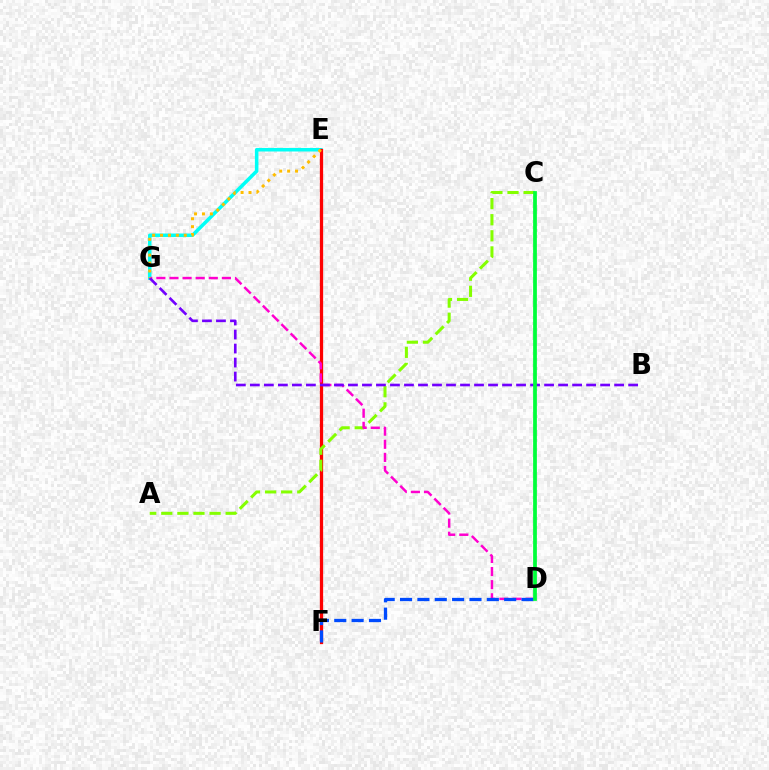{('E', 'G'): [{'color': '#00fff6', 'line_style': 'solid', 'thickness': 2.55}, {'color': '#ffbd00', 'line_style': 'dotted', 'thickness': 2.15}], ('E', 'F'): [{'color': '#ff0000', 'line_style': 'solid', 'thickness': 2.35}], ('A', 'C'): [{'color': '#84ff00', 'line_style': 'dashed', 'thickness': 2.19}], ('D', 'G'): [{'color': '#ff00cf', 'line_style': 'dashed', 'thickness': 1.78}], ('D', 'F'): [{'color': '#004bff', 'line_style': 'dashed', 'thickness': 2.36}], ('B', 'G'): [{'color': '#7200ff', 'line_style': 'dashed', 'thickness': 1.9}], ('C', 'D'): [{'color': '#00ff39', 'line_style': 'solid', 'thickness': 2.7}]}